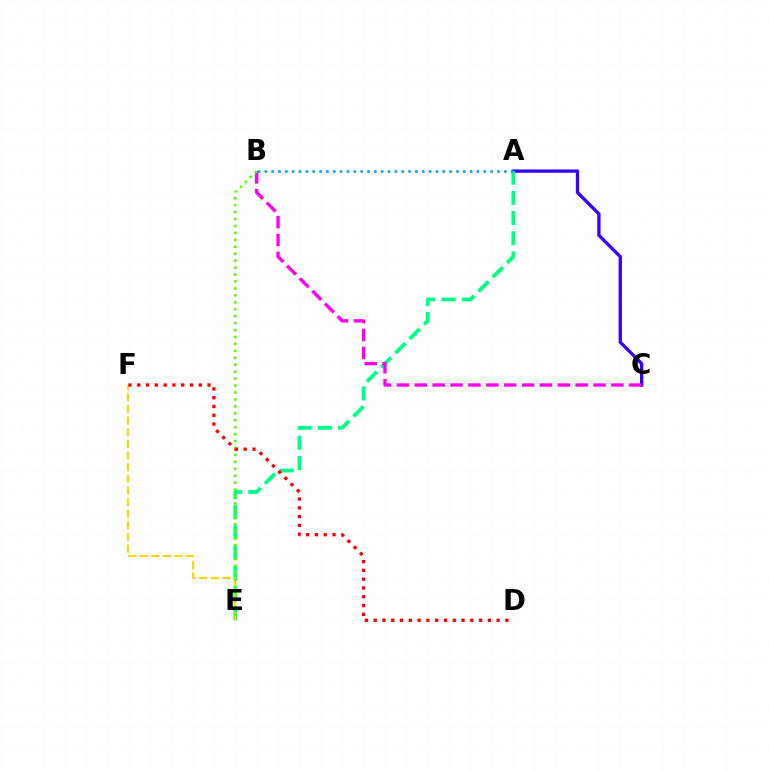{('A', 'C'): [{'color': '#3700ff', 'line_style': 'solid', 'thickness': 2.4}], ('A', 'E'): [{'color': '#00ff86', 'line_style': 'dashed', 'thickness': 2.74}], ('E', 'F'): [{'color': '#ffd500', 'line_style': 'dashed', 'thickness': 1.58}], ('B', 'C'): [{'color': '#ff00ed', 'line_style': 'dashed', 'thickness': 2.43}], ('B', 'E'): [{'color': '#4fff00', 'line_style': 'dotted', 'thickness': 1.88}], ('D', 'F'): [{'color': '#ff0000', 'line_style': 'dotted', 'thickness': 2.39}], ('A', 'B'): [{'color': '#009eff', 'line_style': 'dotted', 'thickness': 1.86}]}